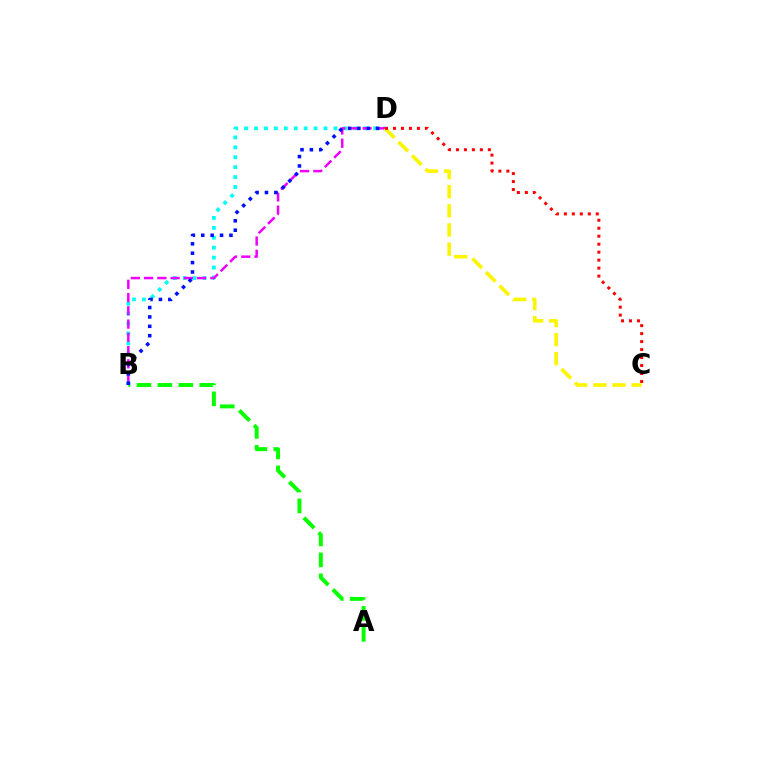{('A', 'B'): [{'color': '#08ff00', 'line_style': 'dashed', 'thickness': 2.85}], ('B', 'D'): [{'color': '#00fff6', 'line_style': 'dotted', 'thickness': 2.7}, {'color': '#ee00ff', 'line_style': 'dashed', 'thickness': 1.8}, {'color': '#0010ff', 'line_style': 'dotted', 'thickness': 2.55}], ('C', 'D'): [{'color': '#fcf500', 'line_style': 'dashed', 'thickness': 2.6}, {'color': '#ff0000', 'line_style': 'dotted', 'thickness': 2.17}]}